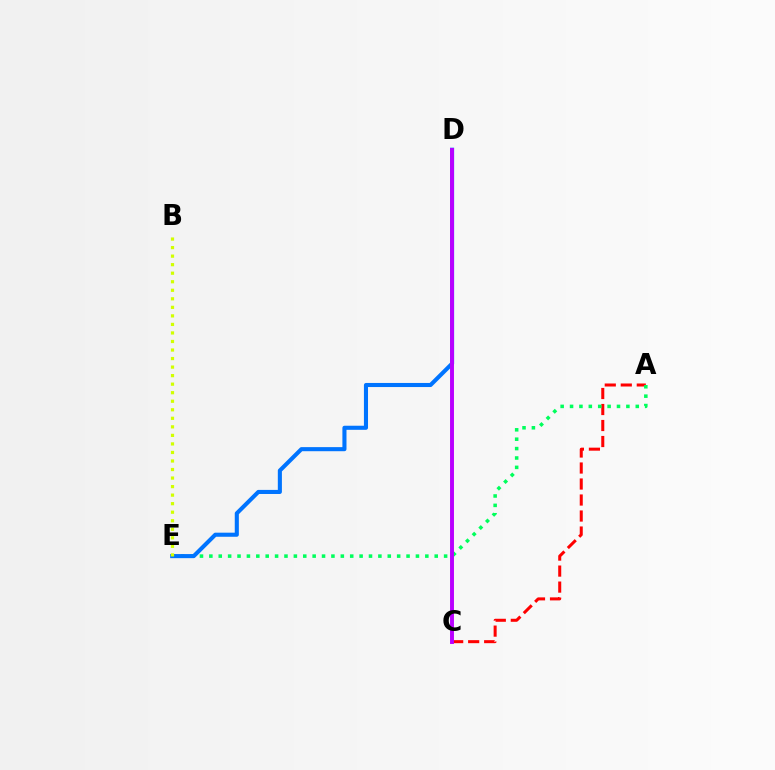{('A', 'C'): [{'color': '#ff0000', 'line_style': 'dashed', 'thickness': 2.17}], ('A', 'E'): [{'color': '#00ff5c', 'line_style': 'dotted', 'thickness': 2.55}], ('D', 'E'): [{'color': '#0074ff', 'line_style': 'solid', 'thickness': 2.94}], ('C', 'D'): [{'color': '#b900ff', 'line_style': 'solid', 'thickness': 2.83}], ('B', 'E'): [{'color': '#d1ff00', 'line_style': 'dotted', 'thickness': 2.32}]}